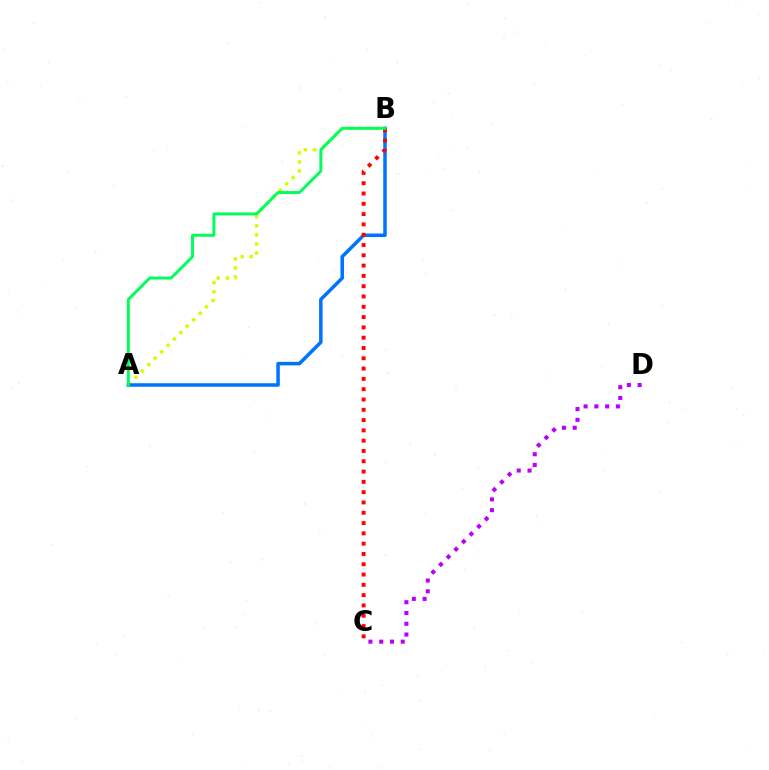{('A', 'B'): [{'color': '#d1ff00', 'line_style': 'dotted', 'thickness': 2.46}, {'color': '#0074ff', 'line_style': 'solid', 'thickness': 2.53}, {'color': '#00ff5c', 'line_style': 'solid', 'thickness': 2.13}], ('C', 'D'): [{'color': '#b900ff', 'line_style': 'dotted', 'thickness': 2.93}], ('B', 'C'): [{'color': '#ff0000', 'line_style': 'dotted', 'thickness': 2.8}]}